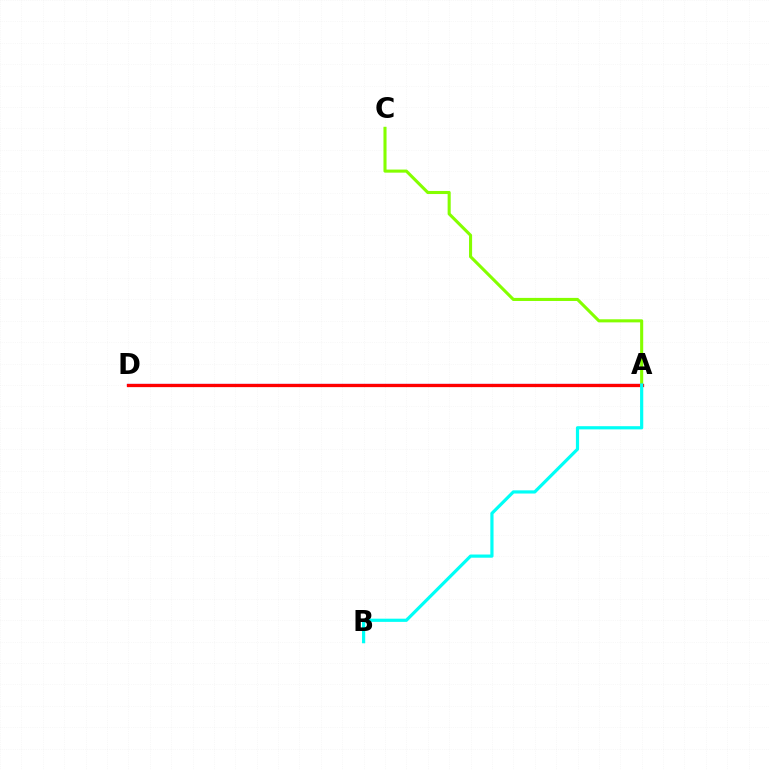{('A', 'D'): [{'color': '#7200ff', 'line_style': 'solid', 'thickness': 1.56}, {'color': '#ff0000', 'line_style': 'solid', 'thickness': 2.35}], ('A', 'C'): [{'color': '#84ff00', 'line_style': 'solid', 'thickness': 2.22}], ('A', 'B'): [{'color': '#00fff6', 'line_style': 'solid', 'thickness': 2.3}]}